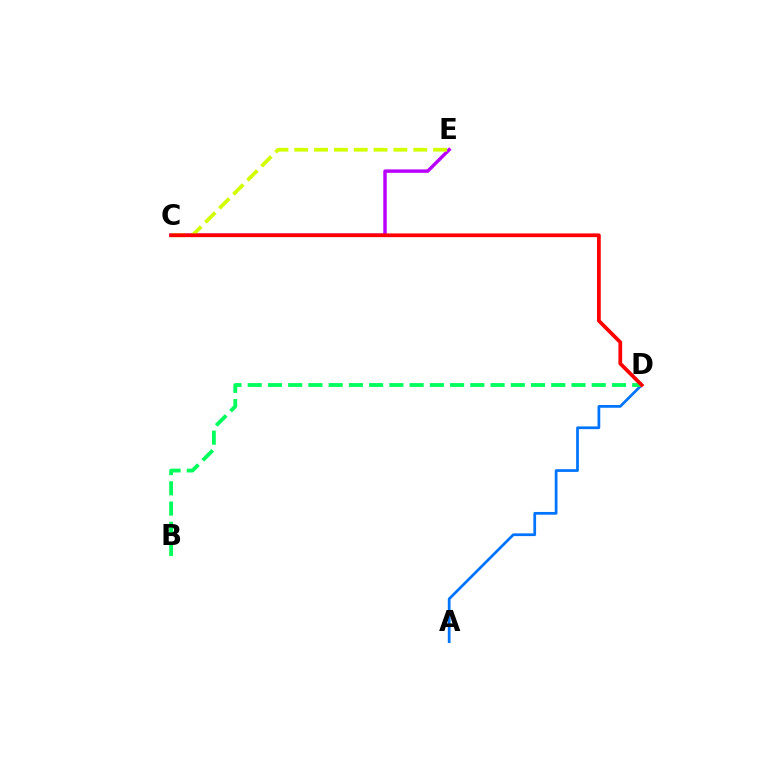{('A', 'D'): [{'color': '#0074ff', 'line_style': 'solid', 'thickness': 1.97}], ('B', 'D'): [{'color': '#00ff5c', 'line_style': 'dashed', 'thickness': 2.75}], ('C', 'E'): [{'color': '#b900ff', 'line_style': 'solid', 'thickness': 2.47}, {'color': '#d1ff00', 'line_style': 'dashed', 'thickness': 2.69}], ('C', 'D'): [{'color': '#ff0000', 'line_style': 'solid', 'thickness': 2.69}]}